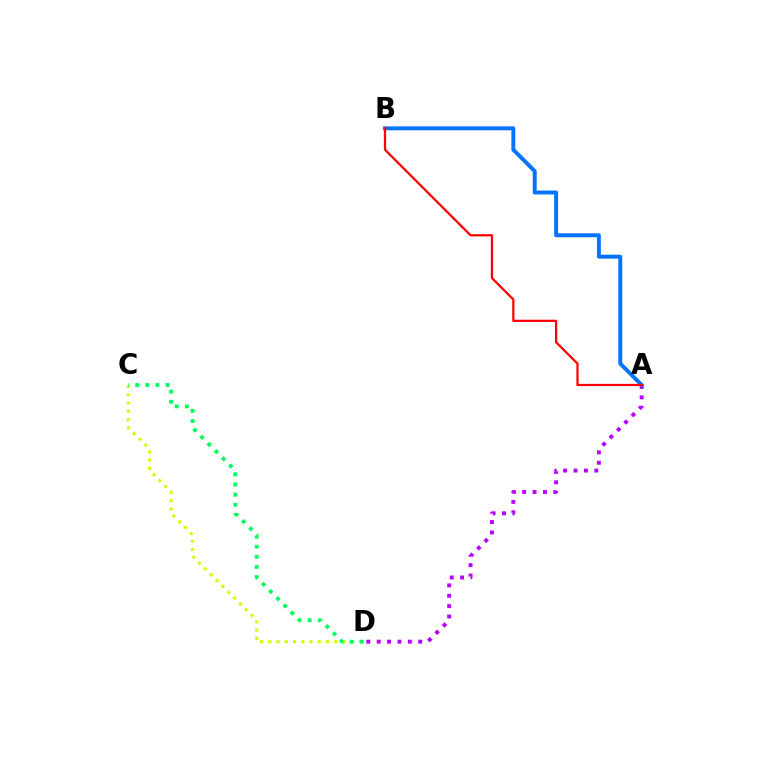{('A', 'D'): [{'color': '#b900ff', 'line_style': 'dotted', 'thickness': 2.82}], ('C', 'D'): [{'color': '#d1ff00', 'line_style': 'dotted', 'thickness': 2.24}, {'color': '#00ff5c', 'line_style': 'dotted', 'thickness': 2.76}], ('A', 'B'): [{'color': '#0074ff', 'line_style': 'solid', 'thickness': 2.82}, {'color': '#ff0000', 'line_style': 'solid', 'thickness': 1.61}]}